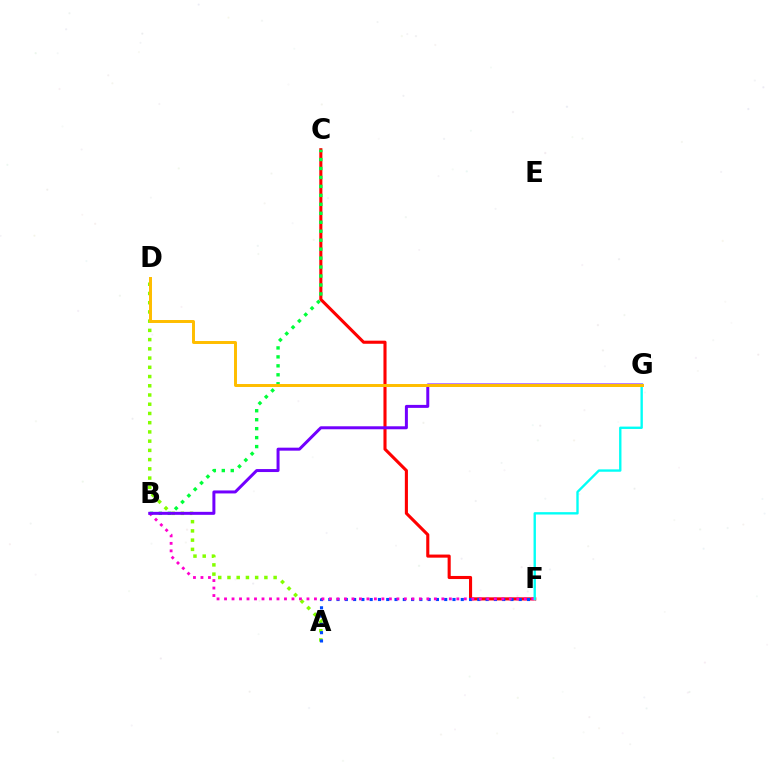{('C', 'F'): [{'color': '#ff0000', 'line_style': 'solid', 'thickness': 2.23}], ('A', 'D'): [{'color': '#84ff00', 'line_style': 'dotted', 'thickness': 2.51}], ('A', 'F'): [{'color': '#004bff', 'line_style': 'dotted', 'thickness': 2.25}], ('B', 'C'): [{'color': '#00ff39', 'line_style': 'dotted', 'thickness': 2.43}], ('B', 'F'): [{'color': '#ff00cf', 'line_style': 'dotted', 'thickness': 2.04}], ('B', 'G'): [{'color': '#7200ff', 'line_style': 'solid', 'thickness': 2.15}], ('F', 'G'): [{'color': '#00fff6', 'line_style': 'solid', 'thickness': 1.7}], ('D', 'G'): [{'color': '#ffbd00', 'line_style': 'solid', 'thickness': 2.14}]}